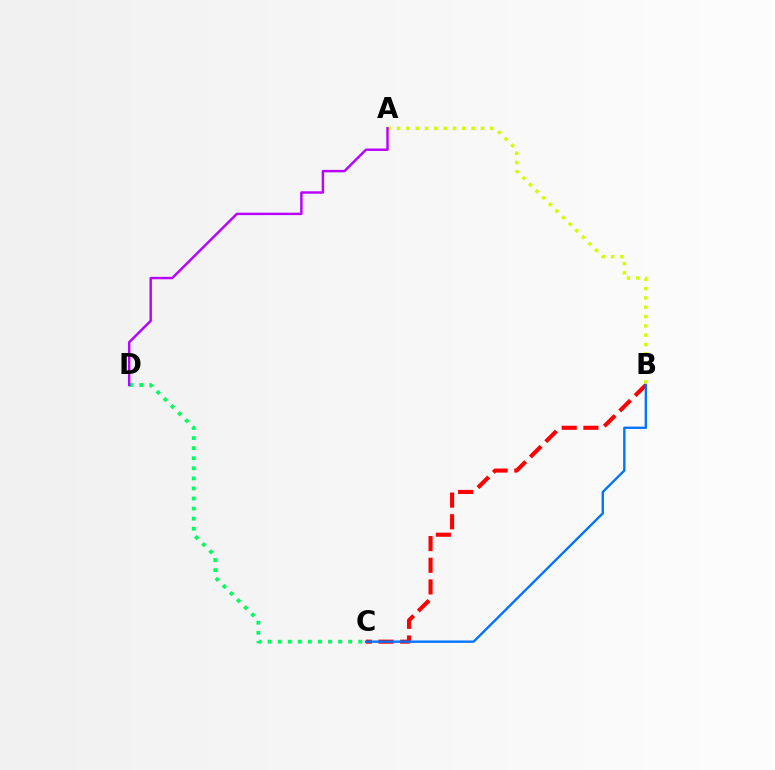{('A', 'B'): [{'color': '#d1ff00', 'line_style': 'dotted', 'thickness': 2.53}], ('C', 'D'): [{'color': '#00ff5c', 'line_style': 'dotted', 'thickness': 2.74}], ('B', 'C'): [{'color': '#ff0000', 'line_style': 'dashed', 'thickness': 2.94}, {'color': '#0074ff', 'line_style': 'solid', 'thickness': 1.7}], ('A', 'D'): [{'color': '#b900ff', 'line_style': 'solid', 'thickness': 1.75}]}